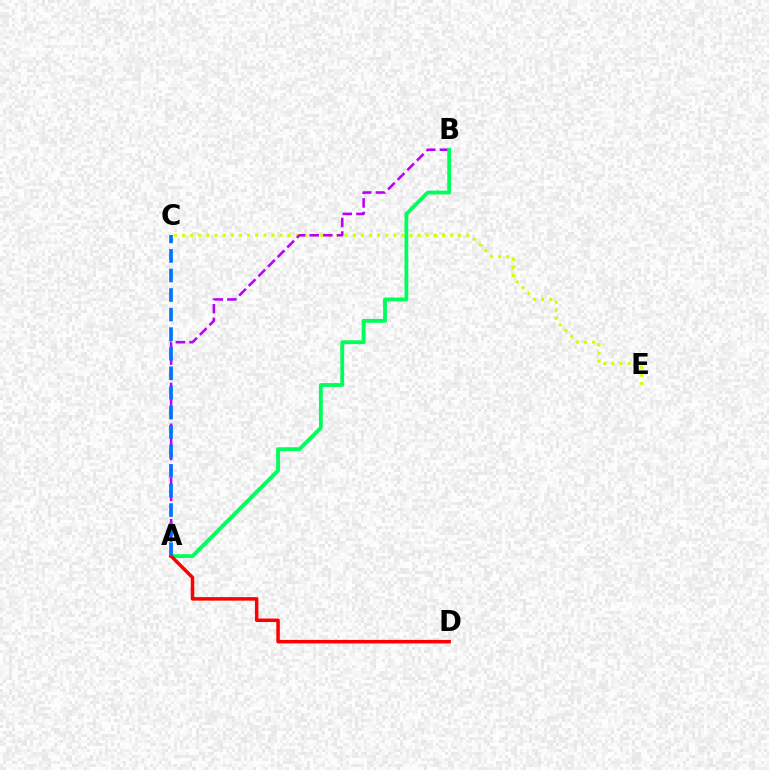{('C', 'E'): [{'color': '#d1ff00', 'line_style': 'dotted', 'thickness': 2.21}], ('A', 'B'): [{'color': '#b900ff', 'line_style': 'dashed', 'thickness': 1.85}, {'color': '#00ff5c', 'line_style': 'solid', 'thickness': 2.76}], ('A', 'D'): [{'color': '#ff0000', 'line_style': 'solid', 'thickness': 2.52}], ('A', 'C'): [{'color': '#0074ff', 'line_style': 'dashed', 'thickness': 2.66}]}